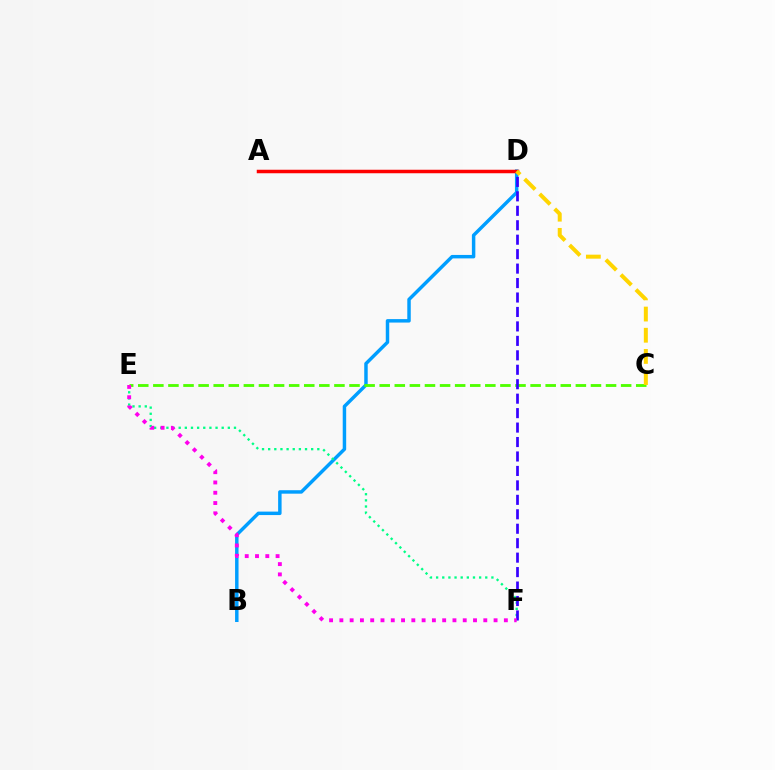{('B', 'D'): [{'color': '#009eff', 'line_style': 'solid', 'thickness': 2.49}], ('A', 'D'): [{'color': '#ff0000', 'line_style': 'solid', 'thickness': 2.52}], ('C', 'E'): [{'color': '#4fff00', 'line_style': 'dashed', 'thickness': 2.05}], ('E', 'F'): [{'color': '#00ff86', 'line_style': 'dotted', 'thickness': 1.67}, {'color': '#ff00ed', 'line_style': 'dotted', 'thickness': 2.79}], ('D', 'F'): [{'color': '#3700ff', 'line_style': 'dashed', 'thickness': 1.96}], ('C', 'D'): [{'color': '#ffd500', 'line_style': 'dashed', 'thickness': 2.88}]}